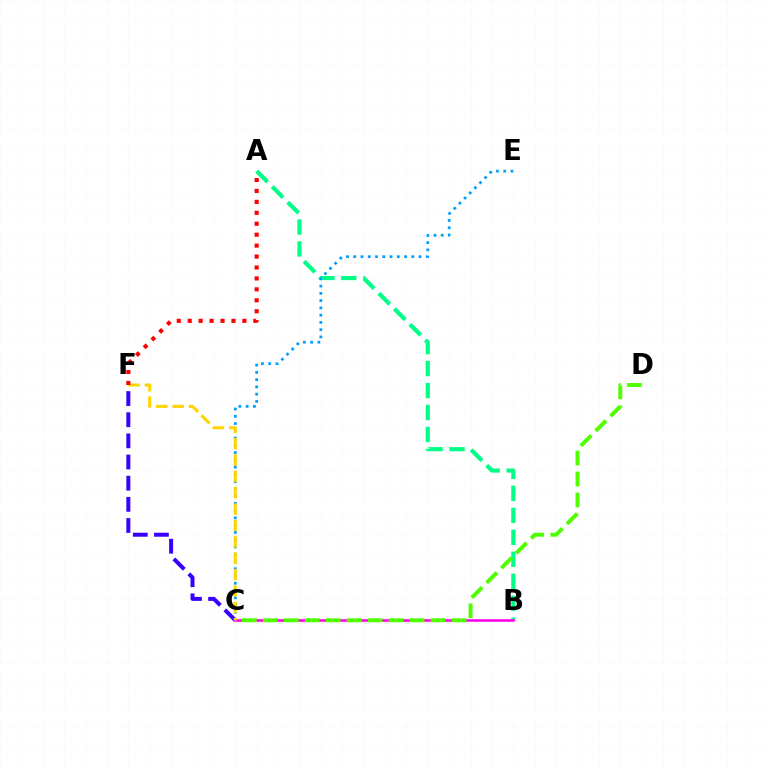{('A', 'B'): [{'color': '#00ff86', 'line_style': 'dashed', 'thickness': 2.99}], ('C', 'F'): [{'color': '#3700ff', 'line_style': 'dashed', 'thickness': 2.87}, {'color': '#ffd500', 'line_style': 'dashed', 'thickness': 2.22}], ('B', 'C'): [{'color': '#ff00ed', 'line_style': 'solid', 'thickness': 1.86}], ('C', 'E'): [{'color': '#009eff', 'line_style': 'dotted', 'thickness': 1.97}], ('A', 'F'): [{'color': '#ff0000', 'line_style': 'dotted', 'thickness': 2.97}], ('C', 'D'): [{'color': '#4fff00', 'line_style': 'dashed', 'thickness': 2.85}]}